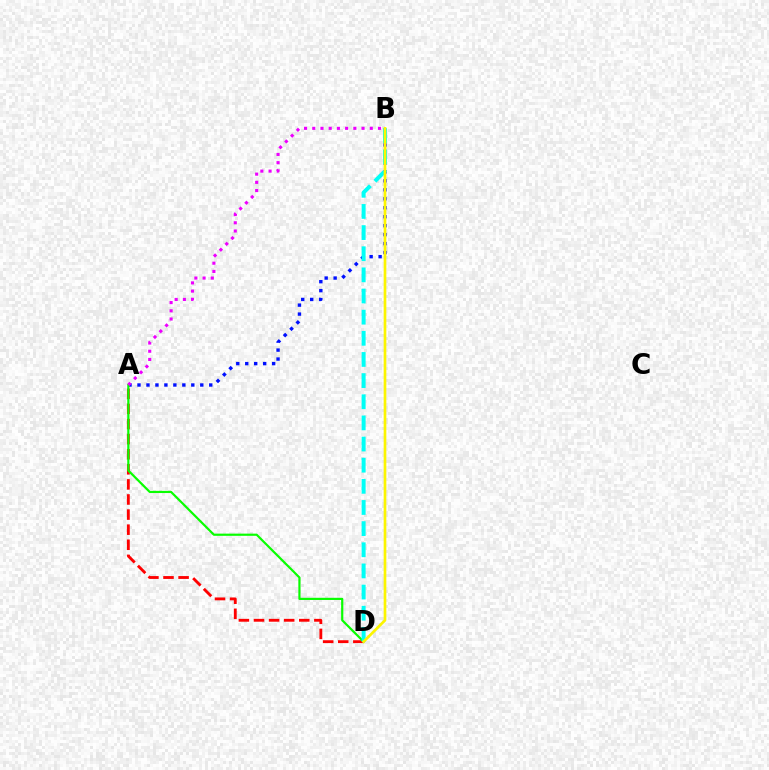{('A', 'B'): [{'color': '#0010ff', 'line_style': 'dotted', 'thickness': 2.44}, {'color': '#ee00ff', 'line_style': 'dotted', 'thickness': 2.23}], ('A', 'D'): [{'color': '#ff0000', 'line_style': 'dashed', 'thickness': 2.05}, {'color': '#08ff00', 'line_style': 'solid', 'thickness': 1.57}], ('B', 'D'): [{'color': '#00fff6', 'line_style': 'dashed', 'thickness': 2.87}, {'color': '#fcf500', 'line_style': 'solid', 'thickness': 1.93}]}